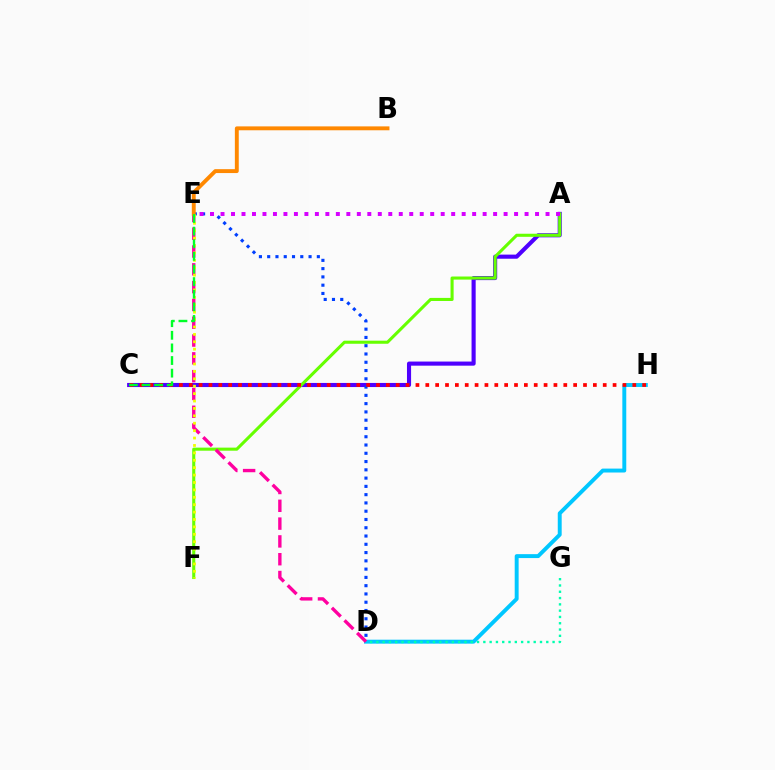{('A', 'C'): [{'color': '#4f00ff', 'line_style': 'solid', 'thickness': 2.96}], ('A', 'F'): [{'color': '#66ff00', 'line_style': 'solid', 'thickness': 2.22}], ('D', 'H'): [{'color': '#00c7ff', 'line_style': 'solid', 'thickness': 2.82}], ('D', 'G'): [{'color': '#00ffaf', 'line_style': 'dotted', 'thickness': 1.71}], ('D', 'E'): [{'color': '#003fff', 'line_style': 'dotted', 'thickness': 2.25}, {'color': '#ff00a0', 'line_style': 'dashed', 'thickness': 2.42}], ('A', 'E'): [{'color': '#d600ff', 'line_style': 'dotted', 'thickness': 2.85}], ('C', 'H'): [{'color': '#ff0000', 'line_style': 'dotted', 'thickness': 2.68}], ('B', 'E'): [{'color': '#ff8800', 'line_style': 'solid', 'thickness': 2.8}], ('E', 'F'): [{'color': '#eeff00', 'line_style': 'dotted', 'thickness': 2.01}], ('C', 'E'): [{'color': '#00ff27', 'line_style': 'dashed', 'thickness': 1.71}]}